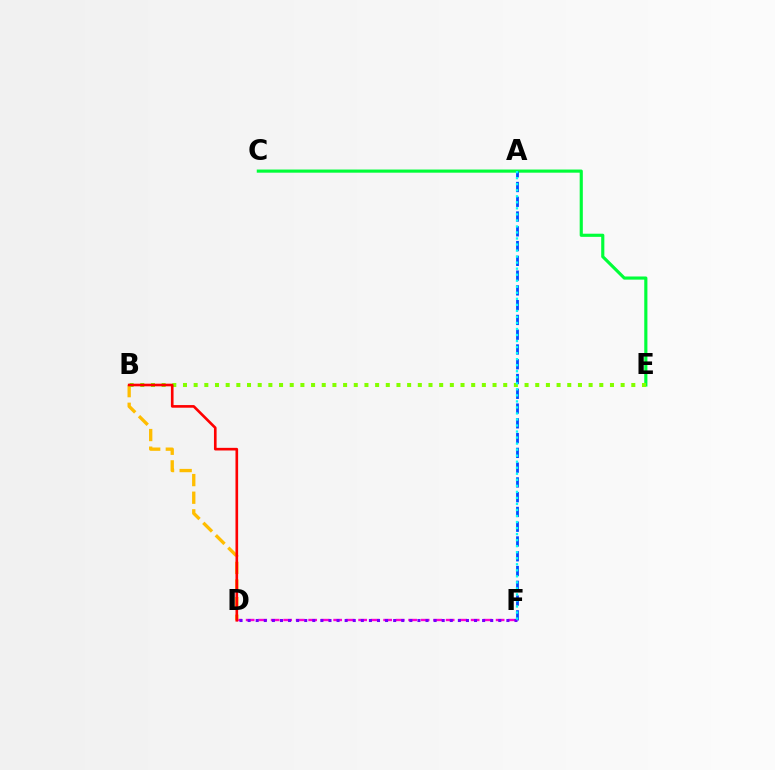{('D', 'F'): [{'color': '#ff00cf', 'line_style': 'dashed', 'thickness': 1.7}, {'color': '#7200ff', 'line_style': 'dotted', 'thickness': 2.2}], ('B', 'D'): [{'color': '#ffbd00', 'line_style': 'dashed', 'thickness': 2.39}, {'color': '#ff0000', 'line_style': 'solid', 'thickness': 1.9}], ('C', 'E'): [{'color': '#00ff39', 'line_style': 'solid', 'thickness': 2.26}], ('A', 'F'): [{'color': '#004bff', 'line_style': 'dashed', 'thickness': 2.01}, {'color': '#00fff6', 'line_style': 'dotted', 'thickness': 1.64}], ('B', 'E'): [{'color': '#84ff00', 'line_style': 'dotted', 'thickness': 2.9}]}